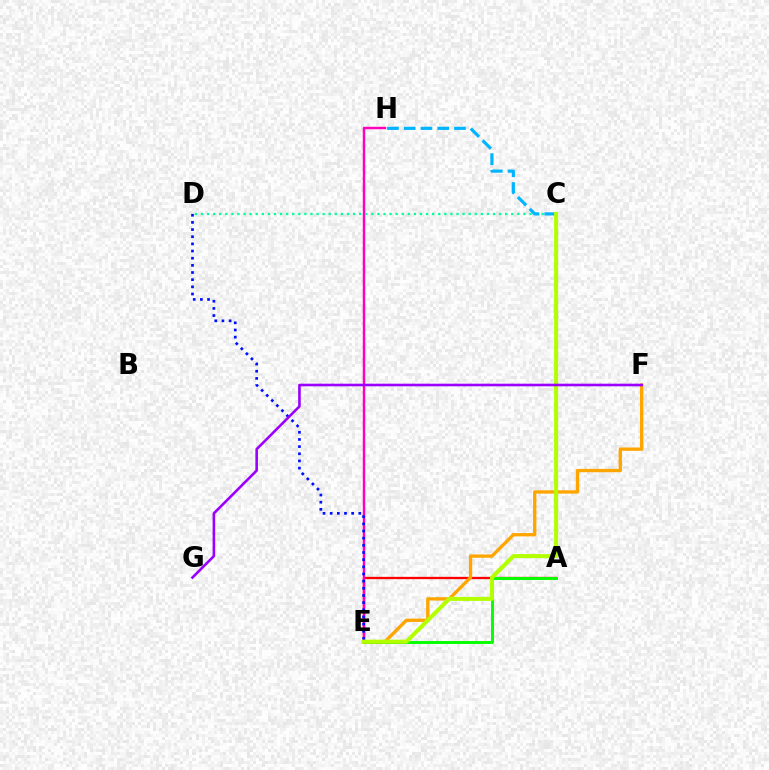{('A', 'E'): [{'color': '#ff0000', 'line_style': 'solid', 'thickness': 1.67}, {'color': '#08ff00', 'line_style': 'solid', 'thickness': 2.12}], ('E', 'H'): [{'color': '#ff00bd', 'line_style': 'solid', 'thickness': 1.76}], ('C', 'D'): [{'color': '#00ff9d', 'line_style': 'dotted', 'thickness': 1.65}], ('C', 'H'): [{'color': '#00b5ff', 'line_style': 'dashed', 'thickness': 2.28}], ('E', 'F'): [{'color': '#ffa500', 'line_style': 'solid', 'thickness': 2.39}], ('D', 'E'): [{'color': '#0010ff', 'line_style': 'dotted', 'thickness': 1.95}], ('C', 'E'): [{'color': '#b3ff00', 'line_style': 'solid', 'thickness': 2.9}], ('F', 'G'): [{'color': '#9b00ff', 'line_style': 'solid', 'thickness': 1.88}]}